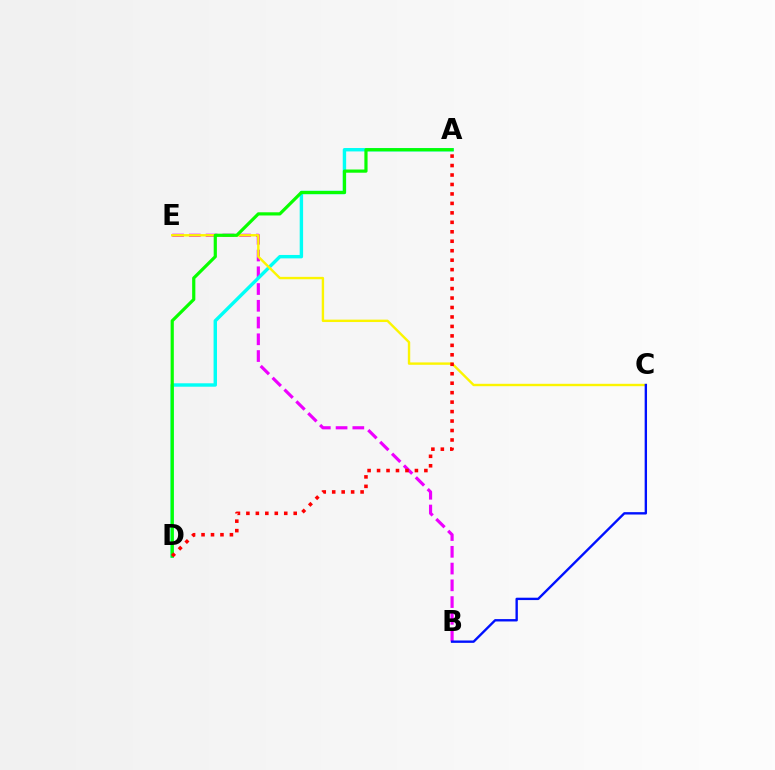{('B', 'E'): [{'color': '#ee00ff', 'line_style': 'dashed', 'thickness': 2.28}], ('A', 'D'): [{'color': '#00fff6', 'line_style': 'solid', 'thickness': 2.46}, {'color': '#08ff00', 'line_style': 'solid', 'thickness': 2.3}, {'color': '#ff0000', 'line_style': 'dotted', 'thickness': 2.57}], ('C', 'E'): [{'color': '#fcf500', 'line_style': 'solid', 'thickness': 1.73}], ('B', 'C'): [{'color': '#0010ff', 'line_style': 'solid', 'thickness': 1.71}]}